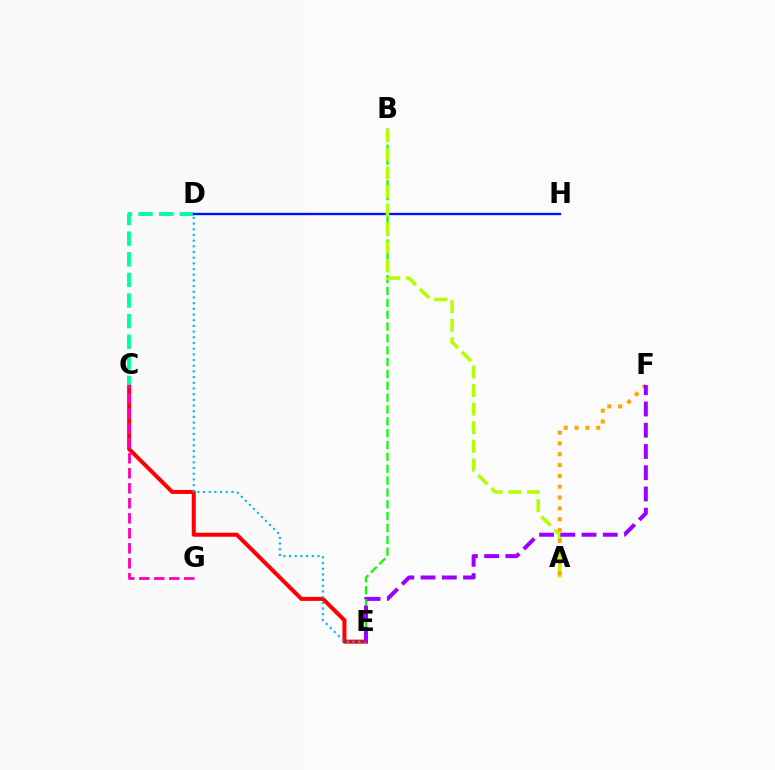{('C', 'E'): [{'color': '#ff0000', 'line_style': 'solid', 'thickness': 2.89}], ('D', 'E'): [{'color': '#00b5ff', 'line_style': 'dotted', 'thickness': 1.54}], ('B', 'E'): [{'color': '#08ff00', 'line_style': 'dashed', 'thickness': 1.61}], ('C', 'D'): [{'color': '#00ff9d', 'line_style': 'dashed', 'thickness': 2.8}], ('D', 'H'): [{'color': '#0010ff', 'line_style': 'solid', 'thickness': 1.68}], ('C', 'G'): [{'color': '#ff00bd', 'line_style': 'dashed', 'thickness': 2.04}], ('A', 'B'): [{'color': '#b3ff00', 'line_style': 'dashed', 'thickness': 2.52}], ('A', 'F'): [{'color': '#ffa500', 'line_style': 'dotted', 'thickness': 2.94}], ('E', 'F'): [{'color': '#9b00ff', 'line_style': 'dashed', 'thickness': 2.89}]}